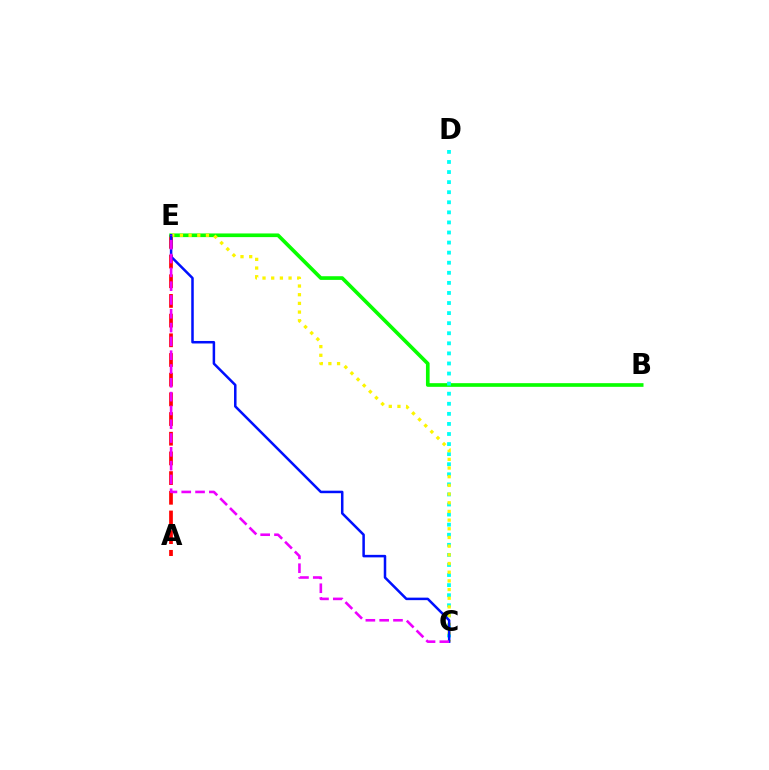{('A', 'E'): [{'color': '#ff0000', 'line_style': 'dashed', 'thickness': 2.67}], ('B', 'E'): [{'color': '#08ff00', 'line_style': 'solid', 'thickness': 2.64}], ('C', 'D'): [{'color': '#00fff6', 'line_style': 'dotted', 'thickness': 2.74}], ('C', 'E'): [{'color': '#fcf500', 'line_style': 'dotted', 'thickness': 2.36}, {'color': '#0010ff', 'line_style': 'solid', 'thickness': 1.81}, {'color': '#ee00ff', 'line_style': 'dashed', 'thickness': 1.88}]}